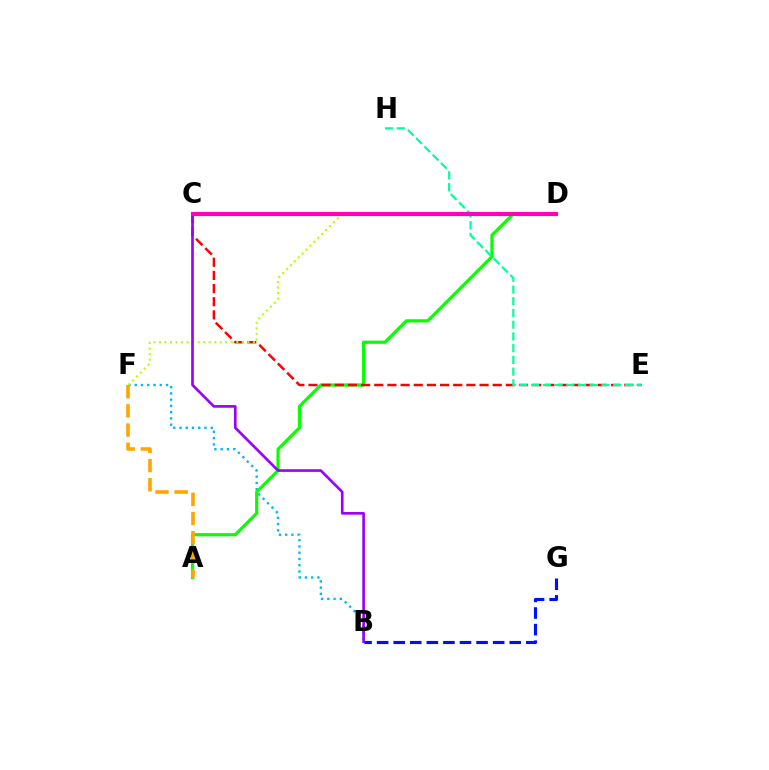{('B', 'F'): [{'color': '#00b5ff', 'line_style': 'dotted', 'thickness': 1.7}], ('A', 'D'): [{'color': '#08ff00', 'line_style': 'solid', 'thickness': 2.29}], ('C', 'E'): [{'color': '#ff0000', 'line_style': 'dashed', 'thickness': 1.79}], ('D', 'F'): [{'color': '#b3ff00', 'line_style': 'dotted', 'thickness': 1.5}], ('A', 'F'): [{'color': '#ffa500', 'line_style': 'dashed', 'thickness': 2.61}], ('B', 'C'): [{'color': '#9b00ff', 'line_style': 'solid', 'thickness': 1.91}], ('B', 'G'): [{'color': '#0010ff', 'line_style': 'dashed', 'thickness': 2.25}], ('E', 'H'): [{'color': '#00ff9d', 'line_style': 'dashed', 'thickness': 1.59}], ('C', 'D'): [{'color': '#ff00bd', 'line_style': 'solid', 'thickness': 2.98}]}